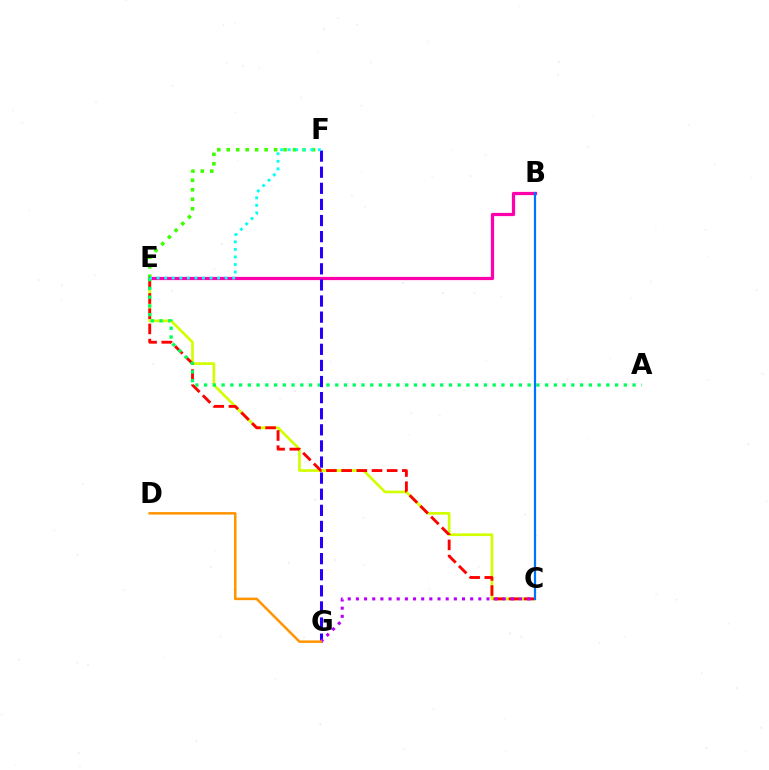{('C', 'E'): [{'color': '#d1ff00', 'line_style': 'solid', 'thickness': 1.92}, {'color': '#ff0000', 'line_style': 'dashed', 'thickness': 2.06}], ('E', 'F'): [{'color': '#3dff00', 'line_style': 'dotted', 'thickness': 2.57}, {'color': '#00fff6', 'line_style': 'dotted', 'thickness': 2.05}], ('B', 'E'): [{'color': '#ff00ac', 'line_style': 'solid', 'thickness': 2.32}], ('A', 'E'): [{'color': '#00ff5c', 'line_style': 'dotted', 'thickness': 2.38}], ('F', 'G'): [{'color': '#2500ff', 'line_style': 'dashed', 'thickness': 2.19}], ('C', 'G'): [{'color': '#b900ff', 'line_style': 'dotted', 'thickness': 2.22}], ('B', 'C'): [{'color': '#0074ff', 'line_style': 'solid', 'thickness': 1.6}], ('D', 'G'): [{'color': '#ff9400', 'line_style': 'solid', 'thickness': 1.8}]}